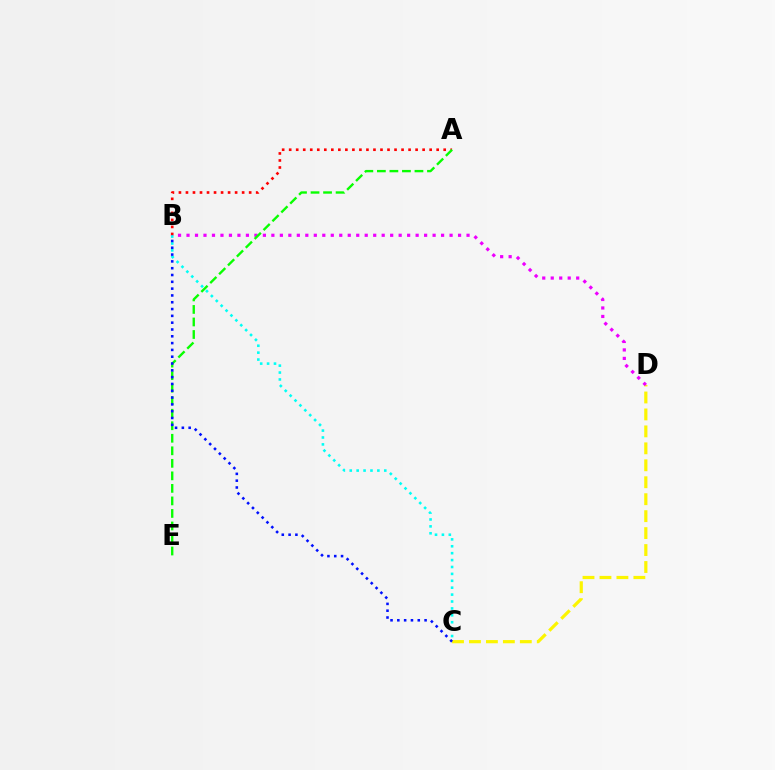{('C', 'D'): [{'color': '#fcf500', 'line_style': 'dashed', 'thickness': 2.3}], ('B', 'D'): [{'color': '#ee00ff', 'line_style': 'dotted', 'thickness': 2.31}], ('A', 'B'): [{'color': '#ff0000', 'line_style': 'dotted', 'thickness': 1.91}], ('A', 'E'): [{'color': '#08ff00', 'line_style': 'dashed', 'thickness': 1.7}], ('B', 'C'): [{'color': '#00fff6', 'line_style': 'dotted', 'thickness': 1.88}, {'color': '#0010ff', 'line_style': 'dotted', 'thickness': 1.85}]}